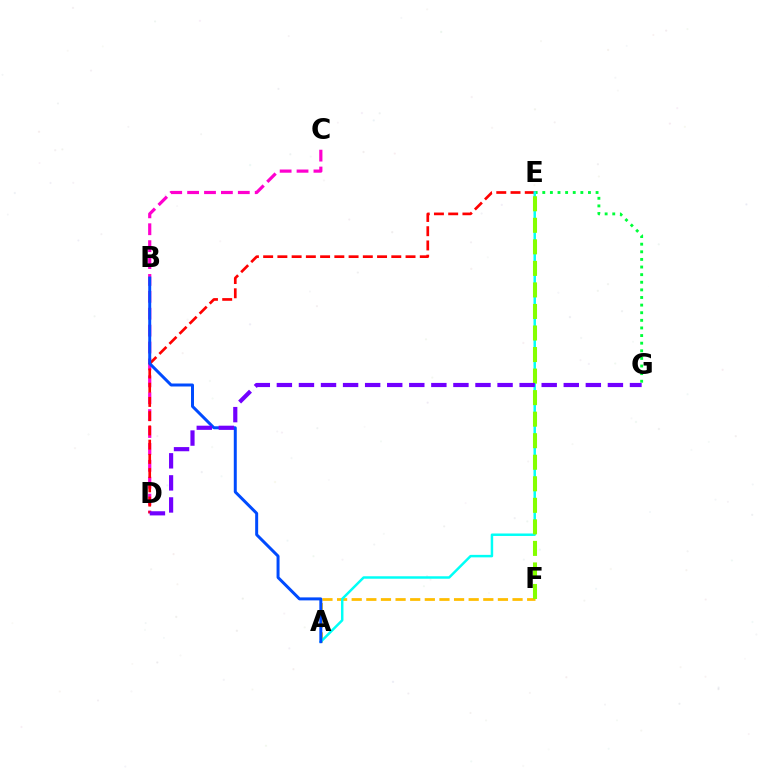{('C', 'D'): [{'color': '#ff00cf', 'line_style': 'dashed', 'thickness': 2.3}], ('D', 'E'): [{'color': '#ff0000', 'line_style': 'dashed', 'thickness': 1.93}], ('A', 'F'): [{'color': '#ffbd00', 'line_style': 'dashed', 'thickness': 1.99}], ('E', 'G'): [{'color': '#00ff39', 'line_style': 'dotted', 'thickness': 2.07}], ('A', 'E'): [{'color': '#00fff6', 'line_style': 'solid', 'thickness': 1.78}], ('E', 'F'): [{'color': '#84ff00', 'line_style': 'dashed', 'thickness': 2.93}], ('A', 'B'): [{'color': '#004bff', 'line_style': 'solid', 'thickness': 2.15}], ('D', 'G'): [{'color': '#7200ff', 'line_style': 'dashed', 'thickness': 3.0}]}